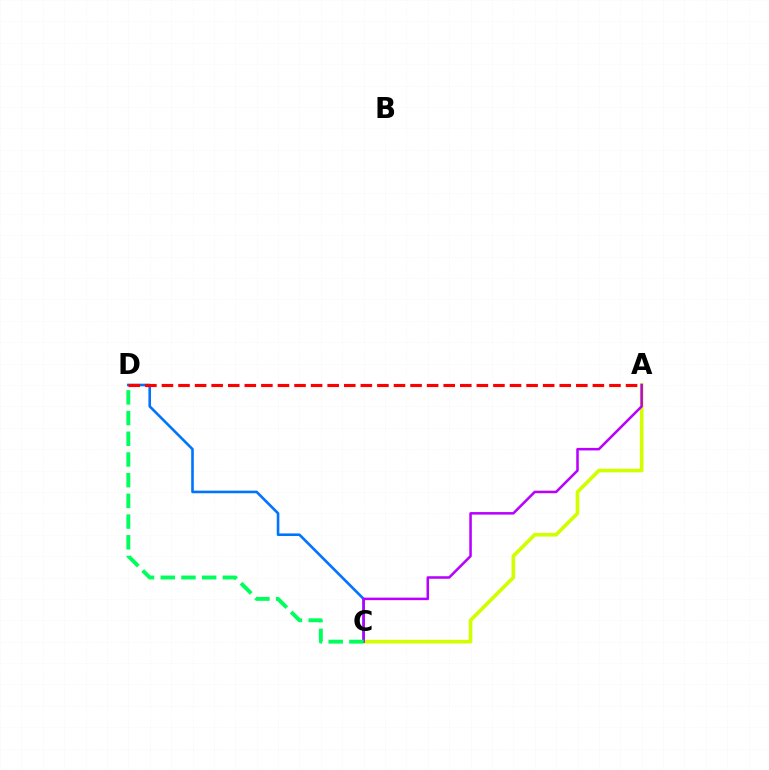{('C', 'D'): [{'color': '#0074ff', 'line_style': 'solid', 'thickness': 1.88}, {'color': '#00ff5c', 'line_style': 'dashed', 'thickness': 2.81}], ('A', 'C'): [{'color': '#d1ff00', 'line_style': 'solid', 'thickness': 2.63}, {'color': '#b900ff', 'line_style': 'solid', 'thickness': 1.82}], ('A', 'D'): [{'color': '#ff0000', 'line_style': 'dashed', 'thickness': 2.25}]}